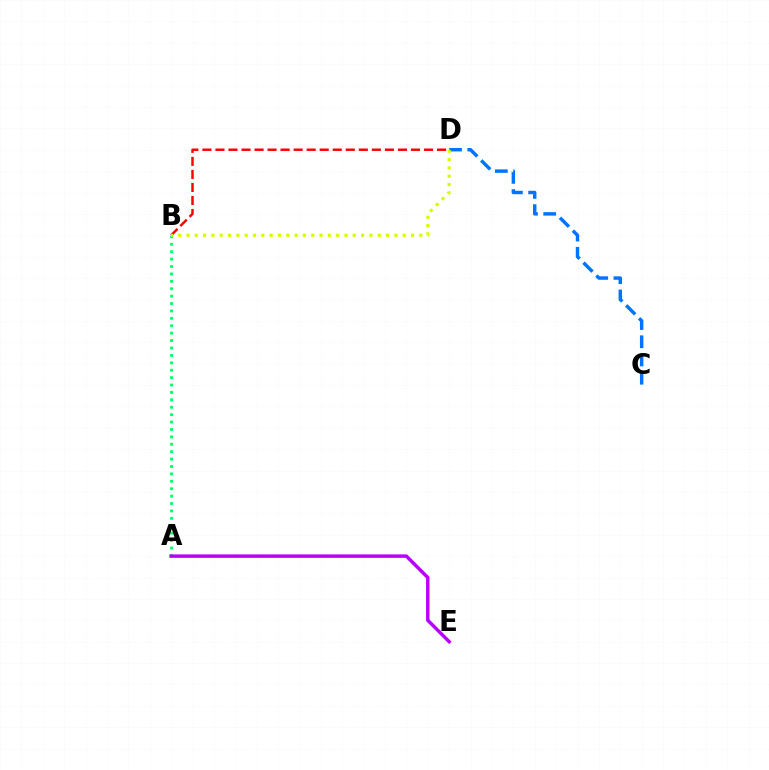{('A', 'B'): [{'color': '#00ff5c', 'line_style': 'dotted', 'thickness': 2.01}], ('B', 'D'): [{'color': '#ff0000', 'line_style': 'dashed', 'thickness': 1.77}, {'color': '#d1ff00', 'line_style': 'dotted', 'thickness': 2.26}], ('C', 'D'): [{'color': '#0074ff', 'line_style': 'dashed', 'thickness': 2.48}], ('A', 'E'): [{'color': '#b900ff', 'line_style': 'solid', 'thickness': 2.47}]}